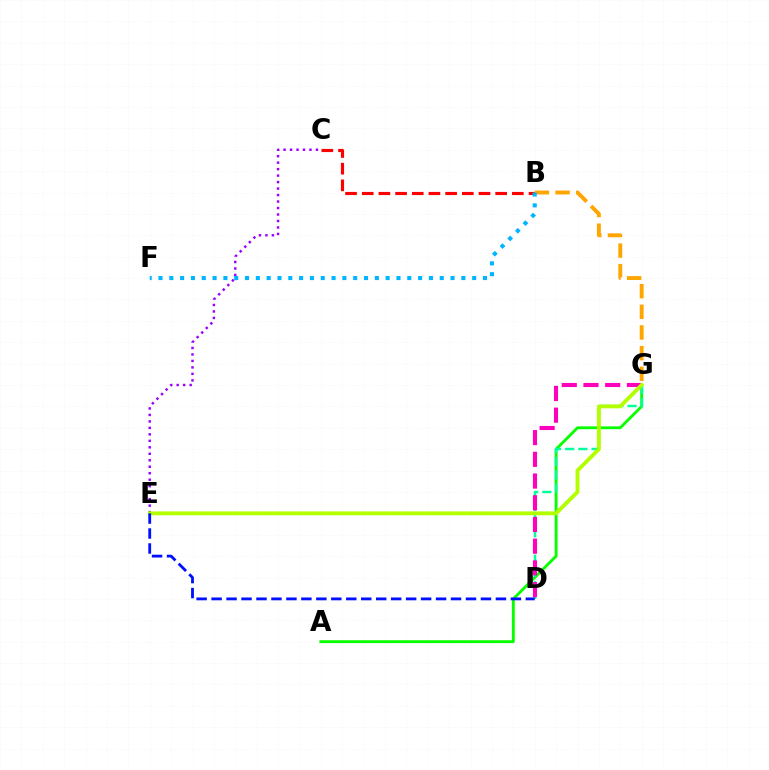{('B', 'C'): [{'color': '#ff0000', 'line_style': 'dashed', 'thickness': 2.27}], ('A', 'G'): [{'color': '#08ff00', 'line_style': 'solid', 'thickness': 2.07}], ('D', 'G'): [{'color': '#00ff9d', 'line_style': 'dashed', 'thickness': 1.79}, {'color': '#ff00bd', 'line_style': 'dashed', 'thickness': 2.95}], ('C', 'E'): [{'color': '#9b00ff', 'line_style': 'dotted', 'thickness': 1.76}], ('B', 'G'): [{'color': '#ffa500', 'line_style': 'dashed', 'thickness': 2.81}], ('B', 'F'): [{'color': '#00b5ff', 'line_style': 'dotted', 'thickness': 2.94}], ('E', 'G'): [{'color': '#b3ff00', 'line_style': 'solid', 'thickness': 2.79}], ('D', 'E'): [{'color': '#0010ff', 'line_style': 'dashed', 'thickness': 2.03}]}